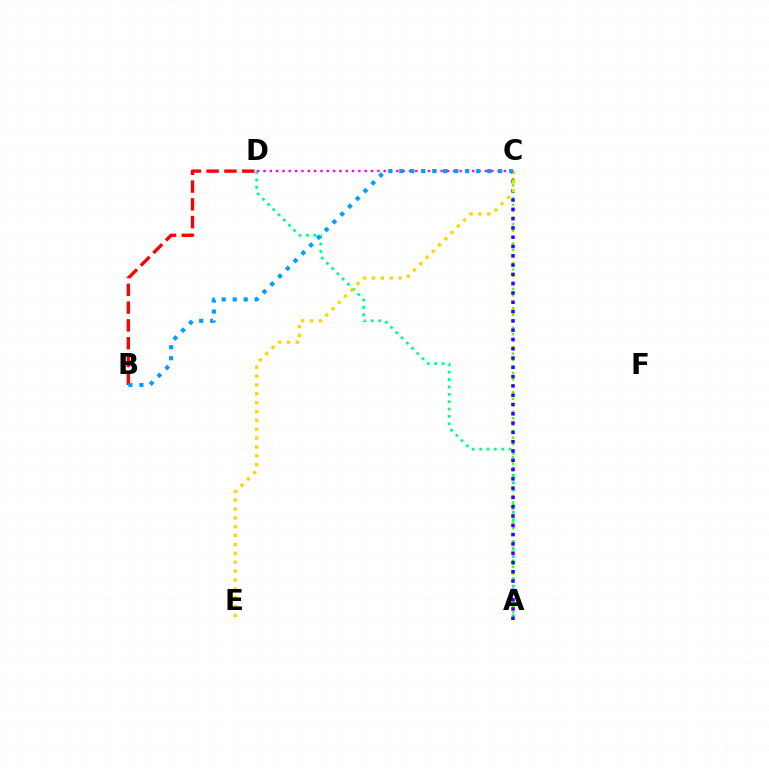{('A', 'C'): [{'color': '#4fff00', 'line_style': 'dotted', 'thickness': 1.76}, {'color': '#3700ff', 'line_style': 'dotted', 'thickness': 2.53}], ('A', 'D'): [{'color': '#00ff86', 'line_style': 'dotted', 'thickness': 2.0}], ('B', 'D'): [{'color': '#ff0000', 'line_style': 'dashed', 'thickness': 2.42}], ('C', 'E'): [{'color': '#ffd500', 'line_style': 'dotted', 'thickness': 2.41}], ('C', 'D'): [{'color': '#ff00ed', 'line_style': 'dotted', 'thickness': 1.72}], ('B', 'C'): [{'color': '#009eff', 'line_style': 'dotted', 'thickness': 2.99}]}